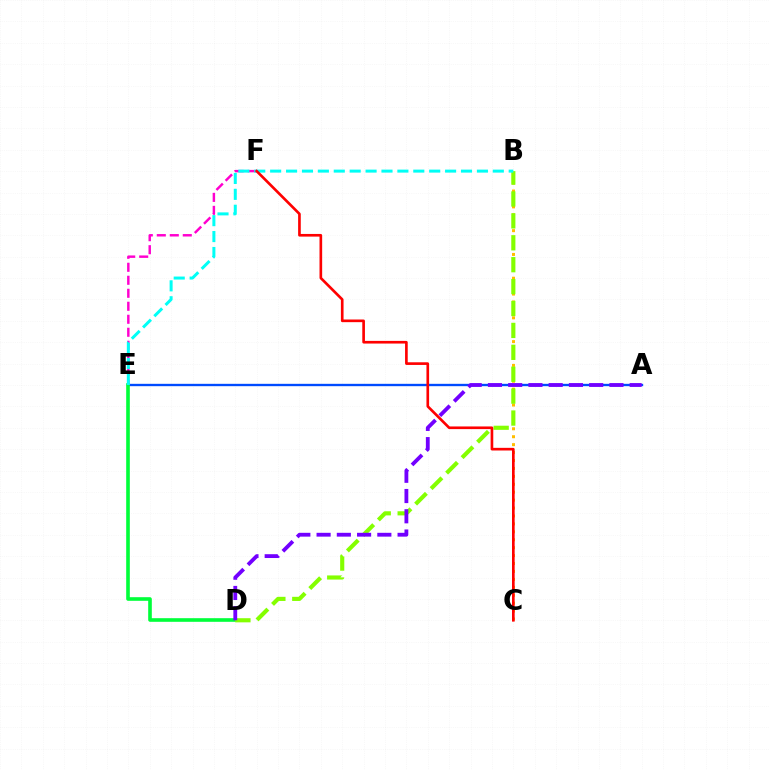{('E', 'F'): [{'color': '#ff00cf', 'line_style': 'dashed', 'thickness': 1.77}], ('A', 'E'): [{'color': '#004bff', 'line_style': 'solid', 'thickness': 1.69}], ('B', 'C'): [{'color': '#ffbd00', 'line_style': 'dotted', 'thickness': 2.15}], ('D', 'E'): [{'color': '#00ff39', 'line_style': 'solid', 'thickness': 2.61}], ('B', 'D'): [{'color': '#84ff00', 'line_style': 'dashed', 'thickness': 2.98}], ('B', 'E'): [{'color': '#00fff6', 'line_style': 'dashed', 'thickness': 2.16}], ('C', 'F'): [{'color': '#ff0000', 'line_style': 'solid', 'thickness': 1.91}], ('A', 'D'): [{'color': '#7200ff', 'line_style': 'dashed', 'thickness': 2.75}]}